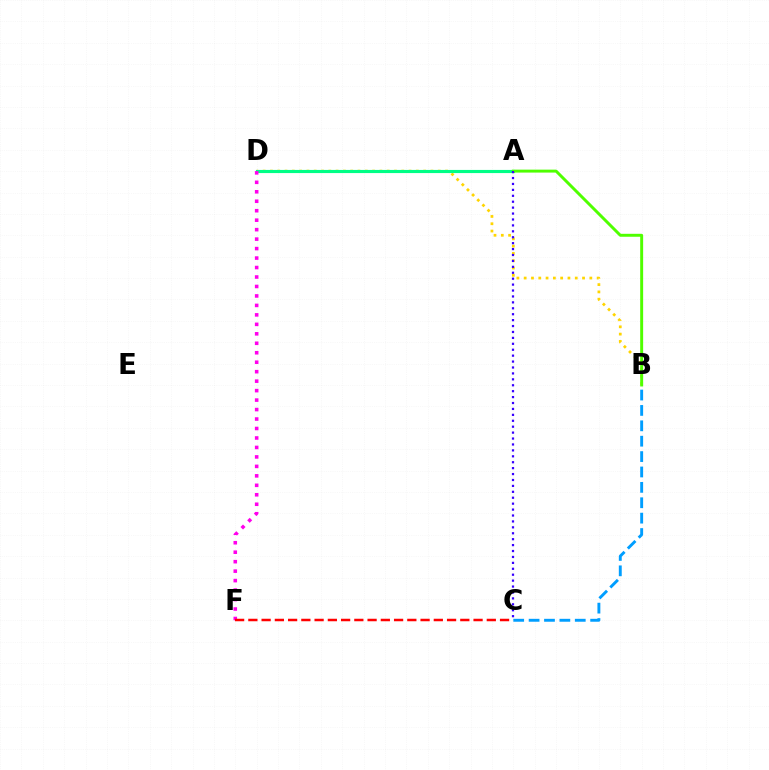{('B', 'D'): [{'color': '#ffd500', 'line_style': 'dotted', 'thickness': 1.98}], ('A', 'D'): [{'color': '#00ff86', 'line_style': 'solid', 'thickness': 2.26}], ('D', 'F'): [{'color': '#ff00ed', 'line_style': 'dotted', 'thickness': 2.57}], ('A', 'B'): [{'color': '#4fff00', 'line_style': 'solid', 'thickness': 2.12}], ('A', 'C'): [{'color': '#3700ff', 'line_style': 'dotted', 'thickness': 1.61}], ('B', 'C'): [{'color': '#009eff', 'line_style': 'dashed', 'thickness': 2.09}], ('C', 'F'): [{'color': '#ff0000', 'line_style': 'dashed', 'thickness': 1.8}]}